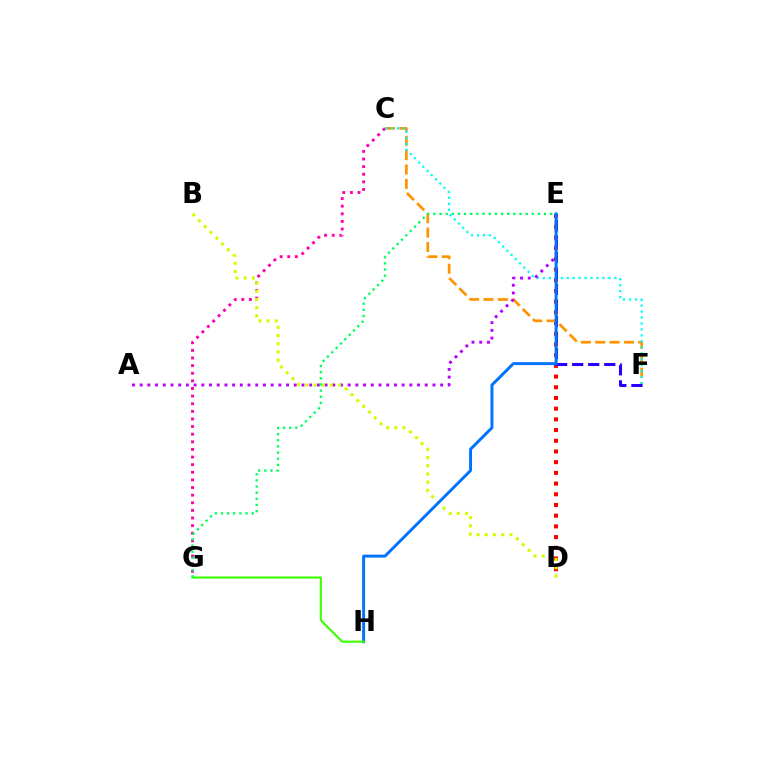{('D', 'E'): [{'color': '#ff0000', 'line_style': 'dotted', 'thickness': 2.91}], ('C', 'G'): [{'color': '#ff00ac', 'line_style': 'dotted', 'thickness': 2.07}], ('C', 'F'): [{'color': '#ff9400', 'line_style': 'dashed', 'thickness': 1.95}, {'color': '#00fff6', 'line_style': 'dotted', 'thickness': 1.62}], ('E', 'F'): [{'color': '#2500ff', 'line_style': 'dashed', 'thickness': 2.18}], ('A', 'E'): [{'color': '#b900ff', 'line_style': 'dotted', 'thickness': 2.09}], ('B', 'D'): [{'color': '#d1ff00', 'line_style': 'dotted', 'thickness': 2.23}], ('E', 'H'): [{'color': '#0074ff', 'line_style': 'solid', 'thickness': 2.12}], ('G', 'H'): [{'color': '#3dff00', 'line_style': 'solid', 'thickness': 1.52}], ('E', 'G'): [{'color': '#00ff5c', 'line_style': 'dotted', 'thickness': 1.67}]}